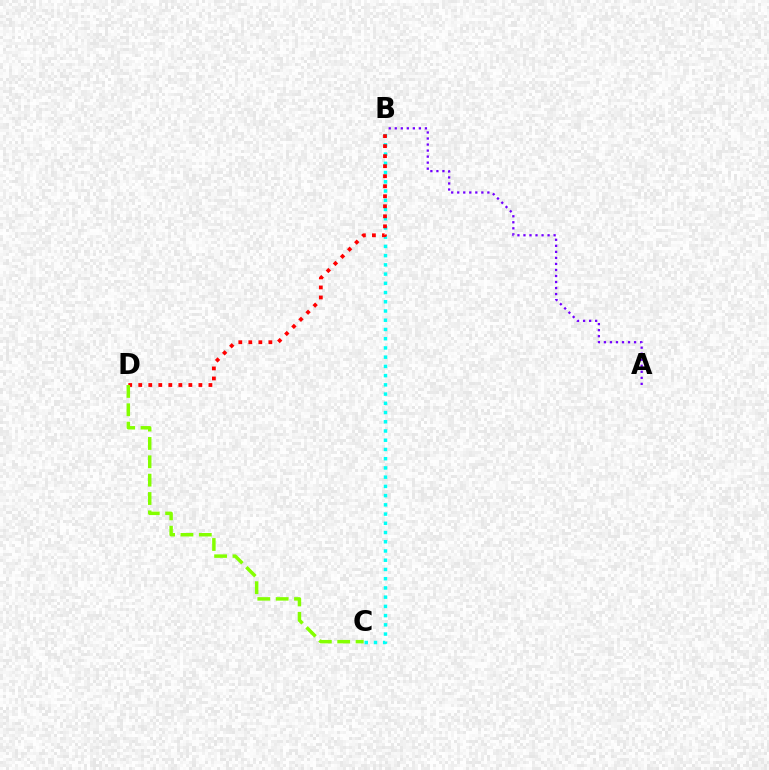{('B', 'C'): [{'color': '#00fff6', 'line_style': 'dotted', 'thickness': 2.51}], ('A', 'B'): [{'color': '#7200ff', 'line_style': 'dotted', 'thickness': 1.64}], ('B', 'D'): [{'color': '#ff0000', 'line_style': 'dotted', 'thickness': 2.72}], ('C', 'D'): [{'color': '#84ff00', 'line_style': 'dashed', 'thickness': 2.49}]}